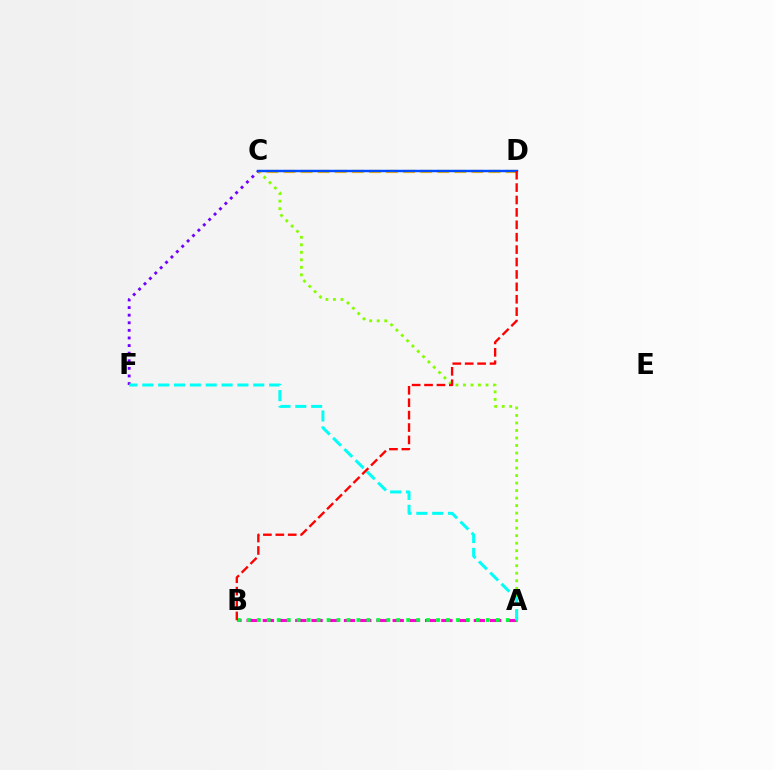{('A', 'C'): [{'color': '#84ff00', 'line_style': 'dotted', 'thickness': 2.04}], ('C', 'F'): [{'color': '#7200ff', 'line_style': 'dotted', 'thickness': 2.06}], ('C', 'D'): [{'color': '#ffbd00', 'line_style': 'dashed', 'thickness': 2.32}, {'color': '#004bff', 'line_style': 'solid', 'thickness': 1.75}], ('A', 'B'): [{'color': '#ff00cf', 'line_style': 'dashed', 'thickness': 2.2}, {'color': '#00ff39', 'line_style': 'dotted', 'thickness': 2.71}], ('A', 'F'): [{'color': '#00fff6', 'line_style': 'dashed', 'thickness': 2.15}], ('B', 'D'): [{'color': '#ff0000', 'line_style': 'dashed', 'thickness': 1.69}]}